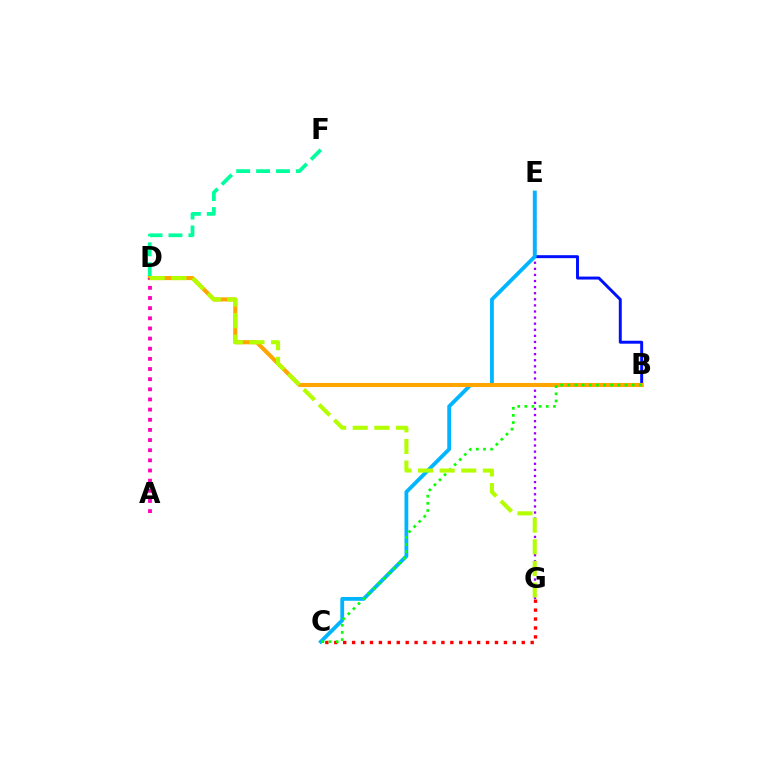{('B', 'E'): [{'color': '#0010ff', 'line_style': 'solid', 'thickness': 2.13}], ('E', 'G'): [{'color': '#9b00ff', 'line_style': 'dotted', 'thickness': 1.66}], ('C', 'G'): [{'color': '#ff0000', 'line_style': 'dotted', 'thickness': 2.43}], ('D', 'F'): [{'color': '#00ff9d', 'line_style': 'dashed', 'thickness': 2.7}], ('C', 'E'): [{'color': '#00b5ff', 'line_style': 'solid', 'thickness': 2.74}], ('B', 'D'): [{'color': '#ffa500', 'line_style': 'solid', 'thickness': 2.94}], ('B', 'C'): [{'color': '#08ff00', 'line_style': 'dotted', 'thickness': 1.94}], ('A', 'D'): [{'color': '#ff00bd', 'line_style': 'dotted', 'thickness': 2.76}], ('D', 'G'): [{'color': '#b3ff00', 'line_style': 'dashed', 'thickness': 2.94}]}